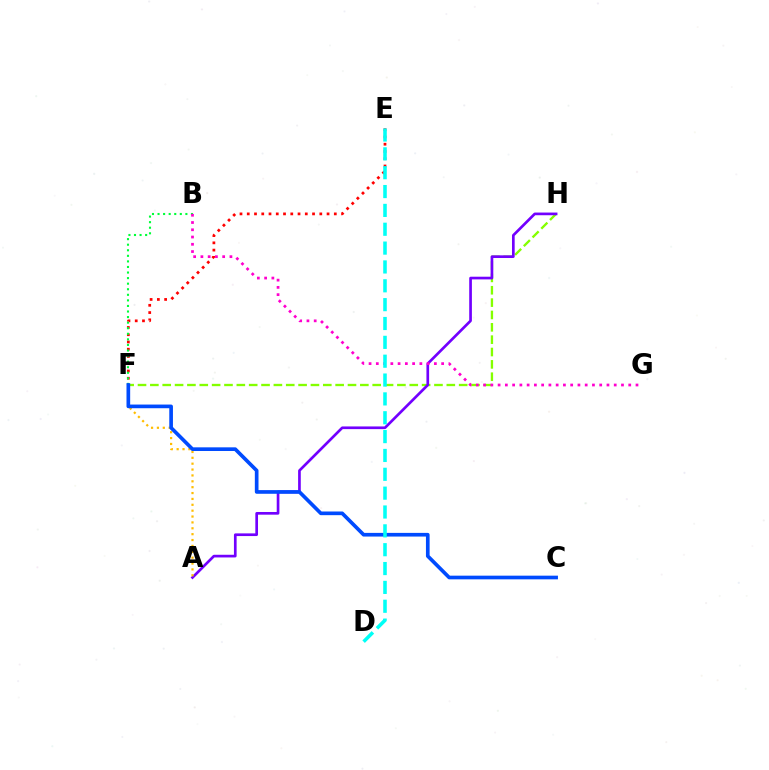{('E', 'F'): [{'color': '#ff0000', 'line_style': 'dotted', 'thickness': 1.97}], ('F', 'H'): [{'color': '#84ff00', 'line_style': 'dashed', 'thickness': 1.68}], ('A', 'H'): [{'color': '#7200ff', 'line_style': 'solid', 'thickness': 1.93}], ('B', 'F'): [{'color': '#00ff39', 'line_style': 'dotted', 'thickness': 1.51}], ('A', 'F'): [{'color': '#ffbd00', 'line_style': 'dotted', 'thickness': 1.6}], ('B', 'G'): [{'color': '#ff00cf', 'line_style': 'dotted', 'thickness': 1.97}], ('C', 'F'): [{'color': '#004bff', 'line_style': 'solid', 'thickness': 2.64}], ('D', 'E'): [{'color': '#00fff6', 'line_style': 'dashed', 'thickness': 2.56}]}